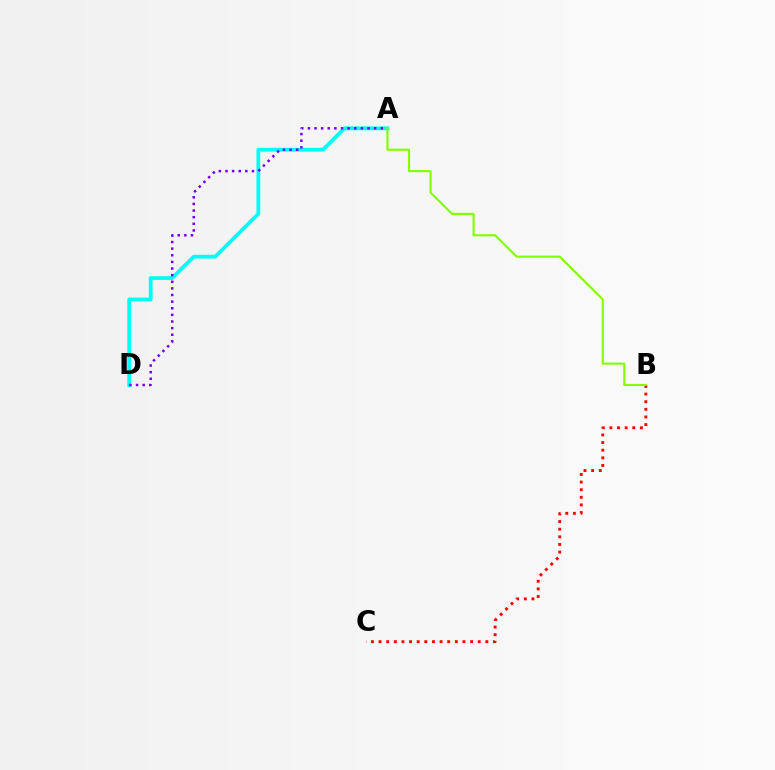{('B', 'C'): [{'color': '#ff0000', 'line_style': 'dotted', 'thickness': 2.07}], ('A', 'D'): [{'color': '#00fff6', 'line_style': 'solid', 'thickness': 2.72}, {'color': '#7200ff', 'line_style': 'dotted', 'thickness': 1.8}], ('A', 'B'): [{'color': '#84ff00', 'line_style': 'solid', 'thickness': 1.54}]}